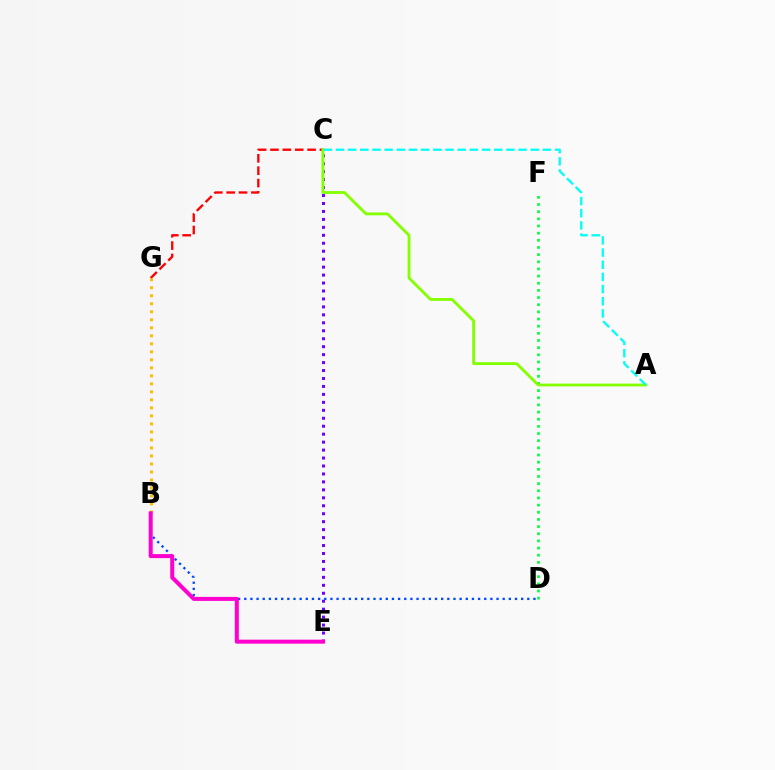{('C', 'G'): [{'color': '#ff0000', 'line_style': 'dashed', 'thickness': 1.68}], ('B', 'D'): [{'color': '#004bff', 'line_style': 'dotted', 'thickness': 1.67}], ('C', 'E'): [{'color': '#7200ff', 'line_style': 'dotted', 'thickness': 2.16}], ('D', 'F'): [{'color': '#00ff39', 'line_style': 'dotted', 'thickness': 1.94}], ('B', 'G'): [{'color': '#ffbd00', 'line_style': 'dotted', 'thickness': 2.18}], ('B', 'E'): [{'color': '#ff00cf', 'line_style': 'solid', 'thickness': 2.88}], ('A', 'C'): [{'color': '#84ff00', 'line_style': 'solid', 'thickness': 2.04}, {'color': '#00fff6', 'line_style': 'dashed', 'thickness': 1.65}]}